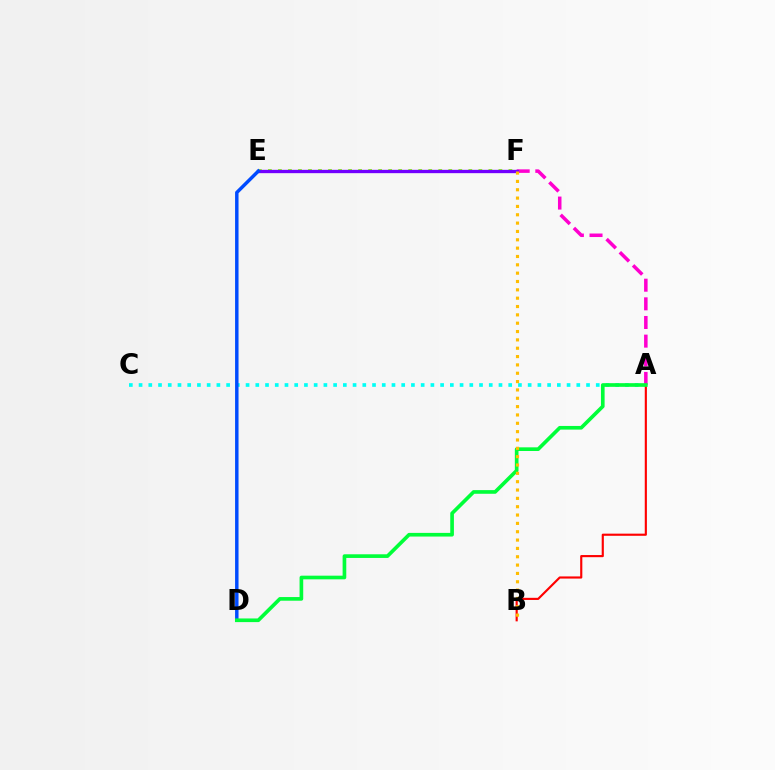{('A', 'C'): [{'color': '#00fff6', 'line_style': 'dotted', 'thickness': 2.64}], ('E', 'F'): [{'color': '#84ff00', 'line_style': 'dotted', 'thickness': 2.72}, {'color': '#7200ff', 'line_style': 'solid', 'thickness': 2.39}], ('A', 'B'): [{'color': '#ff0000', 'line_style': 'solid', 'thickness': 1.54}], ('A', 'F'): [{'color': '#ff00cf', 'line_style': 'dashed', 'thickness': 2.53}], ('D', 'E'): [{'color': '#004bff', 'line_style': 'solid', 'thickness': 2.49}], ('A', 'D'): [{'color': '#00ff39', 'line_style': 'solid', 'thickness': 2.63}], ('B', 'F'): [{'color': '#ffbd00', 'line_style': 'dotted', 'thickness': 2.27}]}